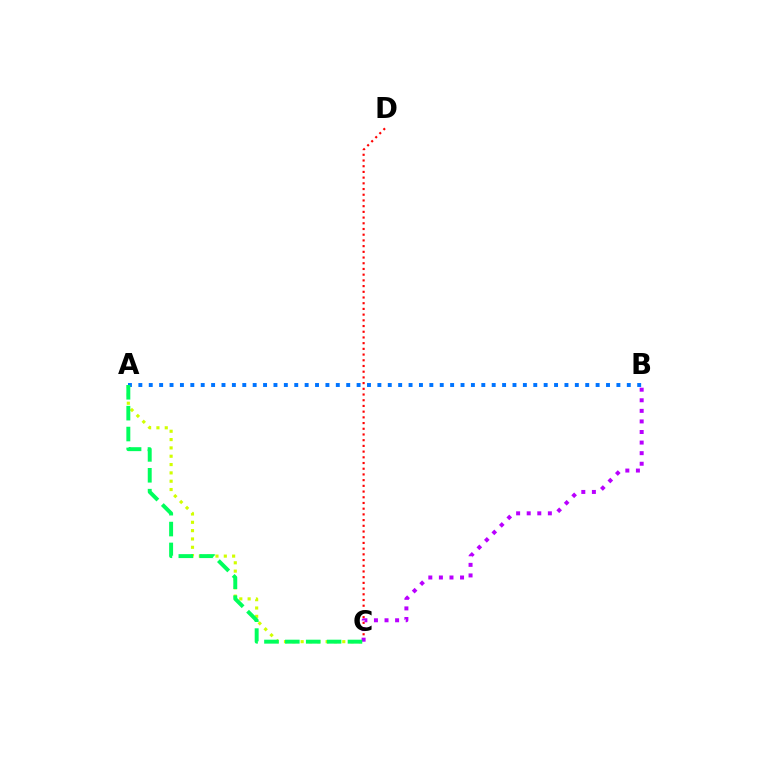{('C', 'D'): [{'color': '#ff0000', 'line_style': 'dotted', 'thickness': 1.55}], ('A', 'C'): [{'color': '#d1ff00', 'line_style': 'dotted', 'thickness': 2.26}, {'color': '#00ff5c', 'line_style': 'dashed', 'thickness': 2.84}], ('B', 'C'): [{'color': '#b900ff', 'line_style': 'dotted', 'thickness': 2.87}], ('A', 'B'): [{'color': '#0074ff', 'line_style': 'dotted', 'thickness': 2.82}]}